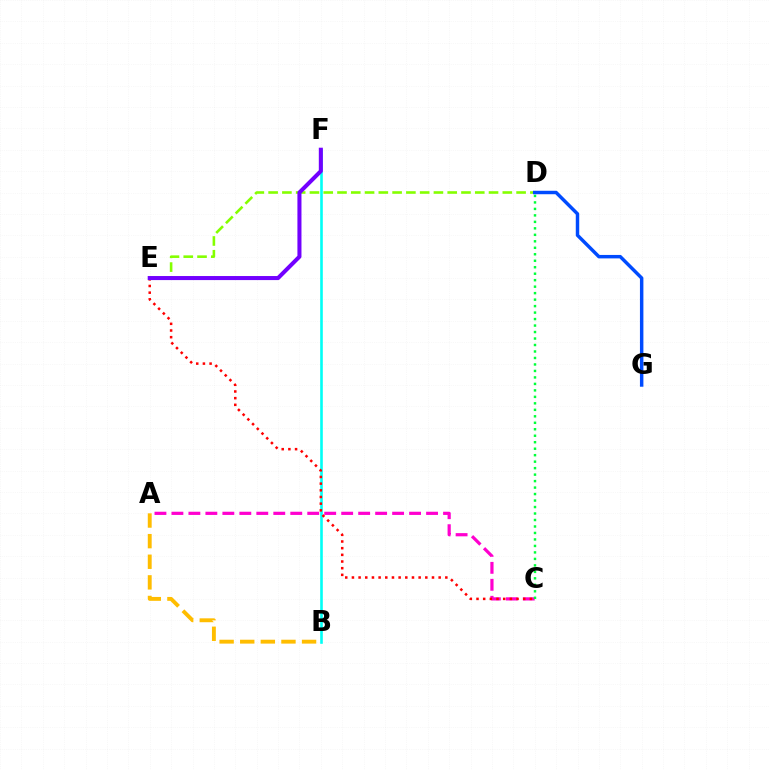{('A', 'C'): [{'color': '#ff00cf', 'line_style': 'dashed', 'thickness': 2.31}], ('B', 'F'): [{'color': '#00fff6', 'line_style': 'solid', 'thickness': 1.89}], ('C', 'D'): [{'color': '#00ff39', 'line_style': 'dotted', 'thickness': 1.76}], ('C', 'E'): [{'color': '#ff0000', 'line_style': 'dotted', 'thickness': 1.81}], ('D', 'E'): [{'color': '#84ff00', 'line_style': 'dashed', 'thickness': 1.87}], ('E', 'F'): [{'color': '#7200ff', 'line_style': 'solid', 'thickness': 2.92}], ('D', 'G'): [{'color': '#004bff', 'line_style': 'solid', 'thickness': 2.49}], ('A', 'B'): [{'color': '#ffbd00', 'line_style': 'dashed', 'thickness': 2.8}]}